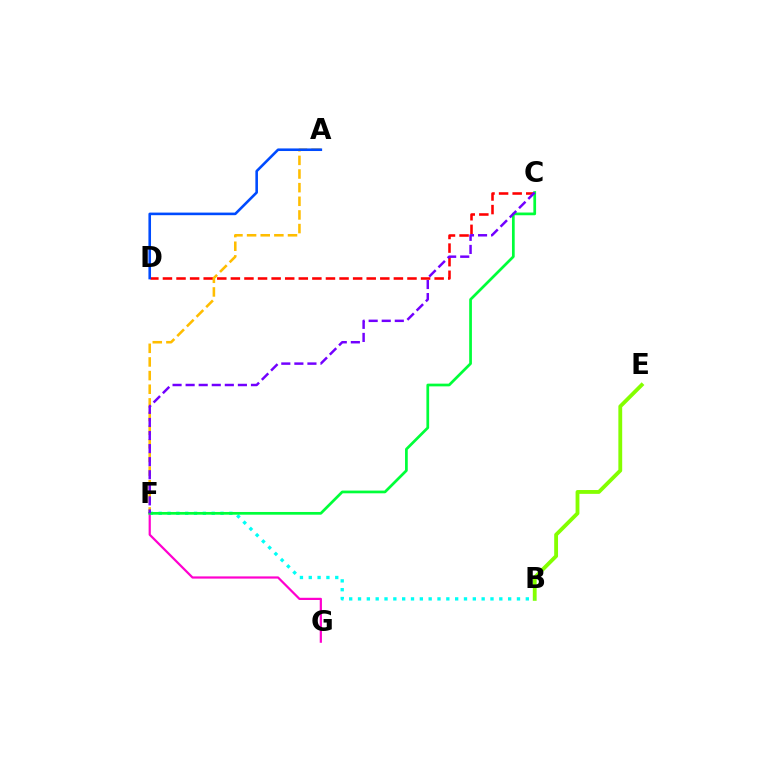{('C', 'D'): [{'color': '#ff0000', 'line_style': 'dashed', 'thickness': 1.85}], ('B', 'E'): [{'color': '#84ff00', 'line_style': 'solid', 'thickness': 2.76}], ('A', 'F'): [{'color': '#ffbd00', 'line_style': 'dashed', 'thickness': 1.85}], ('B', 'F'): [{'color': '#00fff6', 'line_style': 'dotted', 'thickness': 2.4}], ('F', 'G'): [{'color': '#ff00cf', 'line_style': 'solid', 'thickness': 1.59}], ('C', 'F'): [{'color': '#00ff39', 'line_style': 'solid', 'thickness': 1.96}, {'color': '#7200ff', 'line_style': 'dashed', 'thickness': 1.78}], ('A', 'D'): [{'color': '#004bff', 'line_style': 'solid', 'thickness': 1.87}]}